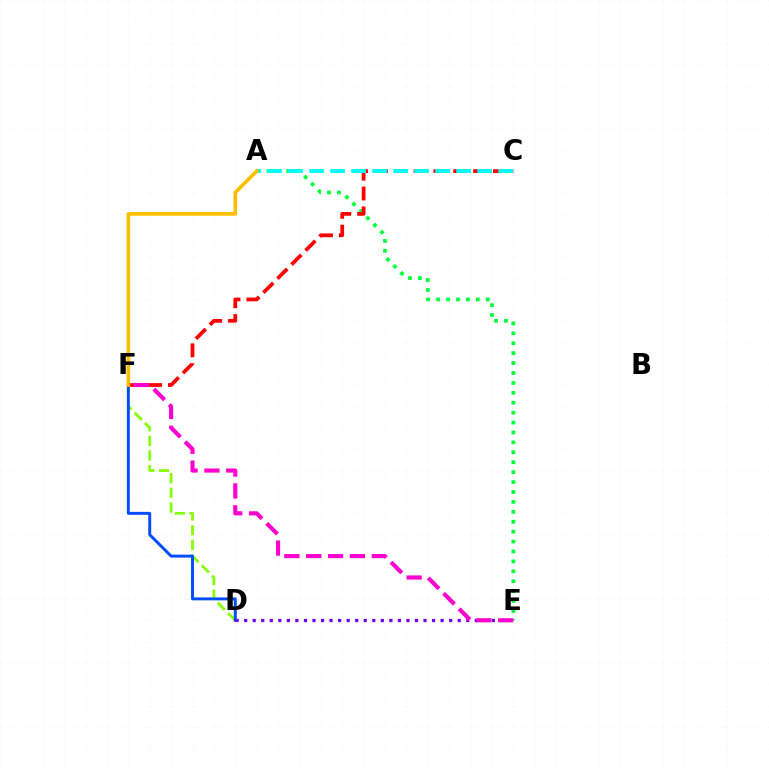{('D', 'F'): [{'color': '#84ff00', 'line_style': 'dashed', 'thickness': 1.99}, {'color': '#004bff', 'line_style': 'solid', 'thickness': 2.1}], ('A', 'E'): [{'color': '#00ff39', 'line_style': 'dotted', 'thickness': 2.69}], ('C', 'F'): [{'color': '#ff0000', 'line_style': 'dashed', 'thickness': 2.7}], ('A', 'C'): [{'color': '#00fff6', 'line_style': 'dashed', 'thickness': 2.85}], ('A', 'F'): [{'color': '#ffbd00', 'line_style': 'solid', 'thickness': 2.62}], ('D', 'E'): [{'color': '#7200ff', 'line_style': 'dotted', 'thickness': 2.32}], ('E', 'F'): [{'color': '#ff00cf', 'line_style': 'dashed', 'thickness': 2.97}]}